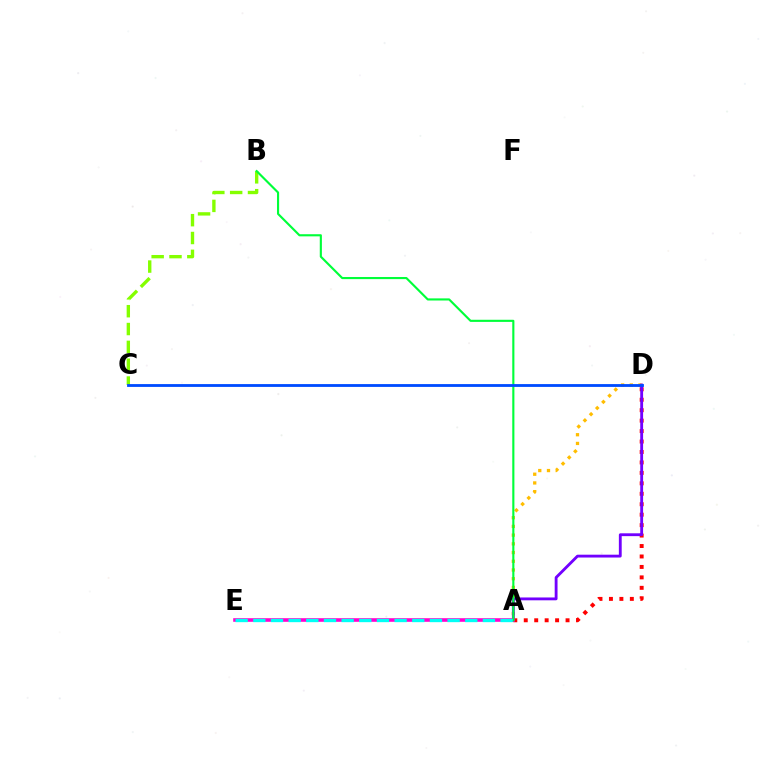{('A', 'D'): [{'color': '#ff0000', 'line_style': 'dotted', 'thickness': 2.84}, {'color': '#ffbd00', 'line_style': 'dotted', 'thickness': 2.37}, {'color': '#7200ff', 'line_style': 'solid', 'thickness': 2.04}], ('B', 'C'): [{'color': '#84ff00', 'line_style': 'dashed', 'thickness': 2.42}], ('A', 'E'): [{'color': '#ff00cf', 'line_style': 'solid', 'thickness': 2.59}, {'color': '#00fff6', 'line_style': 'dashed', 'thickness': 2.4}], ('A', 'B'): [{'color': '#00ff39', 'line_style': 'solid', 'thickness': 1.53}], ('C', 'D'): [{'color': '#004bff', 'line_style': 'solid', 'thickness': 2.03}]}